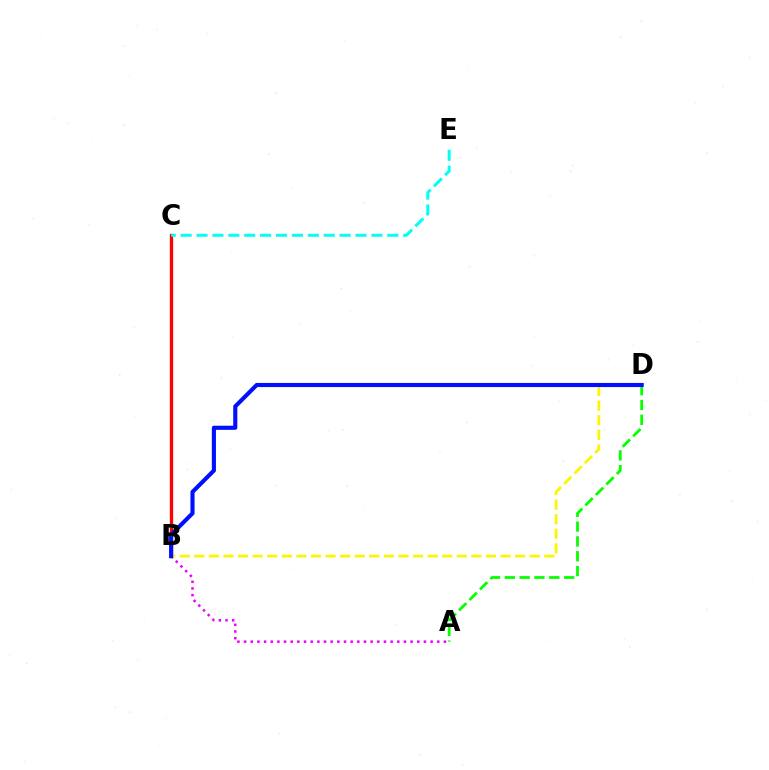{('A', 'B'): [{'color': '#ee00ff', 'line_style': 'dotted', 'thickness': 1.81}], ('B', 'C'): [{'color': '#ff0000', 'line_style': 'solid', 'thickness': 2.38}], ('A', 'D'): [{'color': '#08ff00', 'line_style': 'dashed', 'thickness': 2.01}], ('B', 'D'): [{'color': '#fcf500', 'line_style': 'dashed', 'thickness': 1.98}, {'color': '#0010ff', 'line_style': 'solid', 'thickness': 2.96}], ('C', 'E'): [{'color': '#00fff6', 'line_style': 'dashed', 'thickness': 2.16}]}